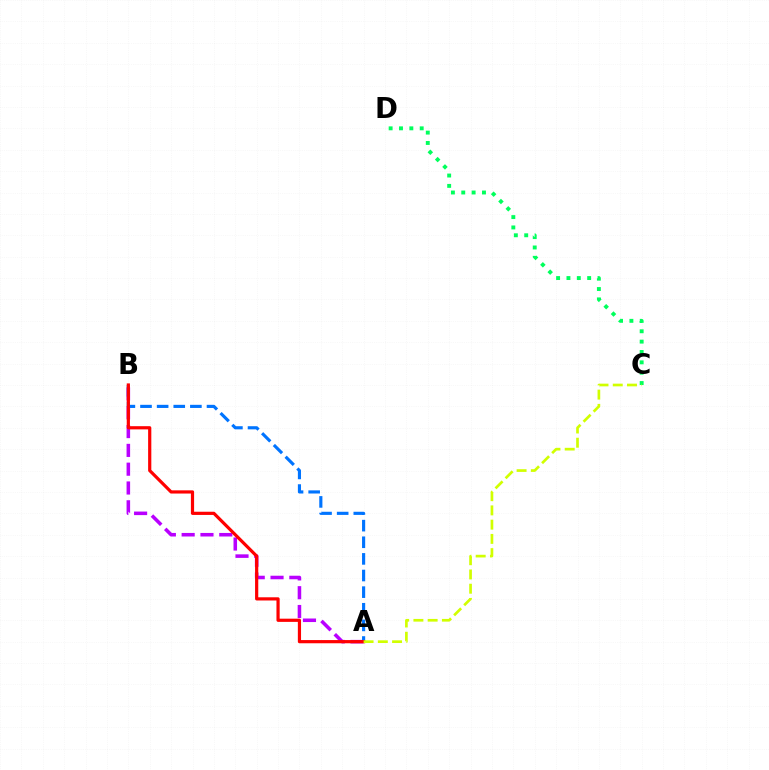{('A', 'B'): [{'color': '#b900ff', 'line_style': 'dashed', 'thickness': 2.55}, {'color': '#0074ff', 'line_style': 'dashed', 'thickness': 2.26}, {'color': '#ff0000', 'line_style': 'solid', 'thickness': 2.3}], ('C', 'D'): [{'color': '#00ff5c', 'line_style': 'dotted', 'thickness': 2.81}], ('A', 'C'): [{'color': '#d1ff00', 'line_style': 'dashed', 'thickness': 1.93}]}